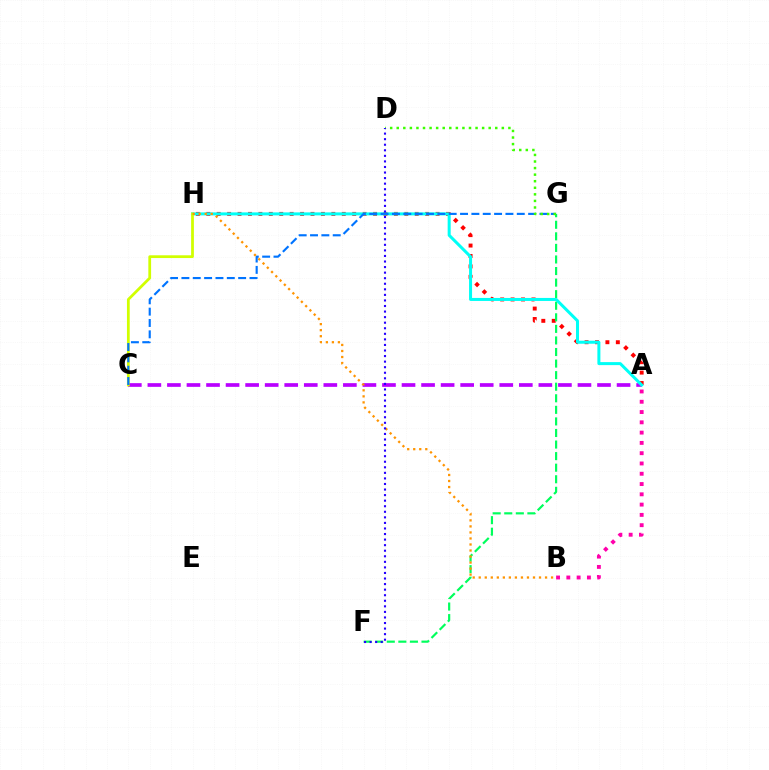{('A', 'C'): [{'color': '#b900ff', 'line_style': 'dashed', 'thickness': 2.66}], ('A', 'H'): [{'color': '#ff0000', 'line_style': 'dotted', 'thickness': 2.83}, {'color': '#00fff6', 'line_style': 'solid', 'thickness': 2.17}], ('F', 'G'): [{'color': '#00ff5c', 'line_style': 'dashed', 'thickness': 1.57}], ('C', 'H'): [{'color': '#d1ff00', 'line_style': 'solid', 'thickness': 1.99}], ('B', 'H'): [{'color': '#ff9400', 'line_style': 'dotted', 'thickness': 1.64}], ('C', 'G'): [{'color': '#0074ff', 'line_style': 'dashed', 'thickness': 1.54}], ('D', 'G'): [{'color': '#3dff00', 'line_style': 'dotted', 'thickness': 1.78}], ('A', 'B'): [{'color': '#ff00ac', 'line_style': 'dotted', 'thickness': 2.79}], ('D', 'F'): [{'color': '#2500ff', 'line_style': 'dotted', 'thickness': 1.51}]}